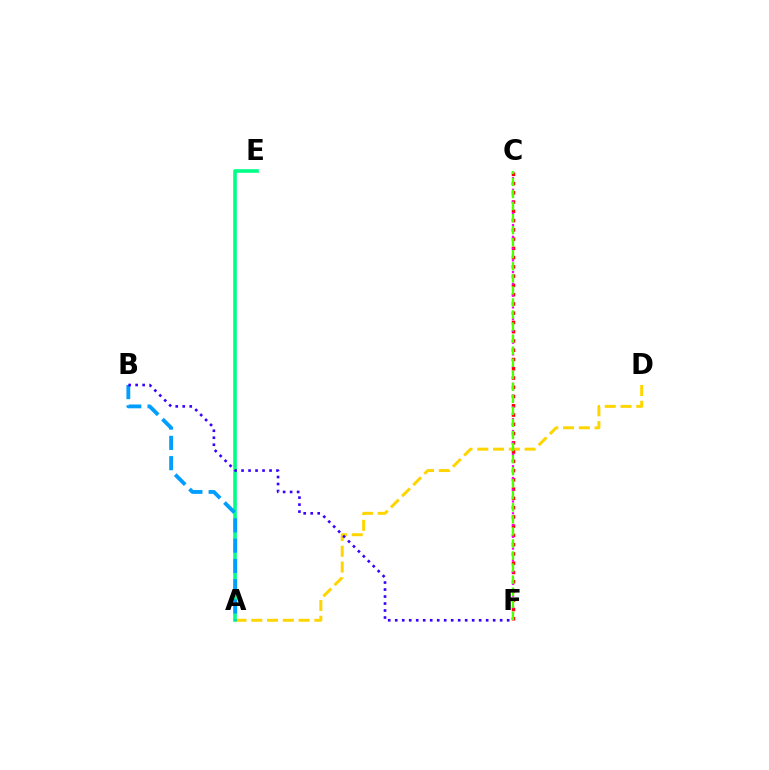{('A', 'D'): [{'color': '#ffd500', 'line_style': 'dashed', 'thickness': 2.14}], ('C', 'F'): [{'color': '#ff0000', 'line_style': 'dotted', 'thickness': 2.52}, {'color': '#ff00ed', 'line_style': 'dotted', 'thickness': 1.6}, {'color': '#4fff00', 'line_style': 'dashed', 'thickness': 1.64}], ('A', 'E'): [{'color': '#00ff86', 'line_style': 'solid', 'thickness': 2.59}], ('A', 'B'): [{'color': '#009eff', 'line_style': 'dashed', 'thickness': 2.75}], ('B', 'F'): [{'color': '#3700ff', 'line_style': 'dotted', 'thickness': 1.9}]}